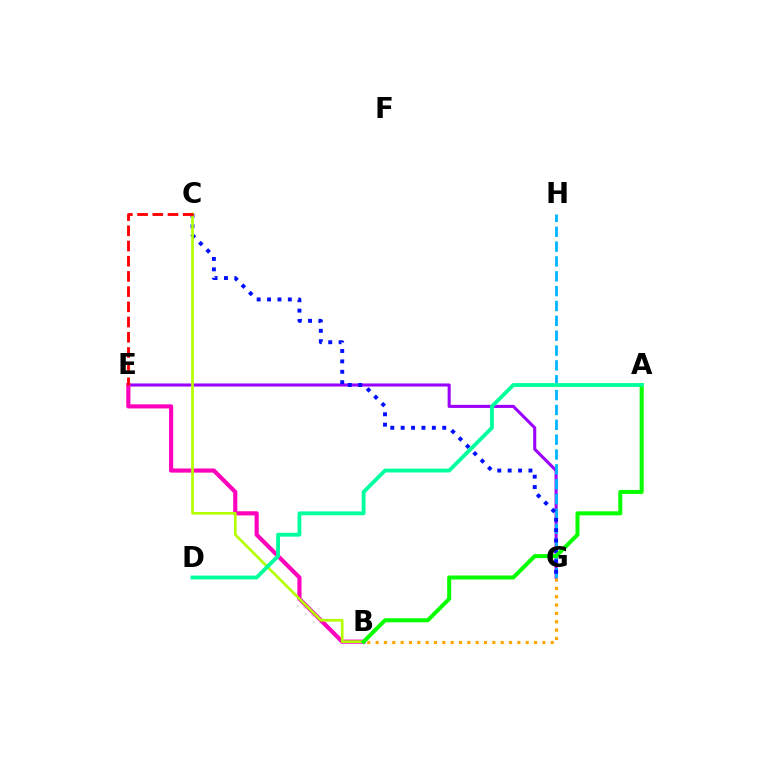{('E', 'G'): [{'color': '#9b00ff', 'line_style': 'solid', 'thickness': 2.21}], ('B', 'E'): [{'color': '#ff00bd', 'line_style': 'solid', 'thickness': 2.98}], ('G', 'H'): [{'color': '#00b5ff', 'line_style': 'dashed', 'thickness': 2.02}], ('C', 'G'): [{'color': '#0010ff', 'line_style': 'dotted', 'thickness': 2.82}], ('B', 'C'): [{'color': '#b3ff00', 'line_style': 'solid', 'thickness': 1.92}], ('B', 'G'): [{'color': '#ffa500', 'line_style': 'dotted', 'thickness': 2.27}], ('C', 'E'): [{'color': '#ff0000', 'line_style': 'dashed', 'thickness': 2.07}], ('A', 'B'): [{'color': '#08ff00', 'line_style': 'solid', 'thickness': 2.9}], ('A', 'D'): [{'color': '#00ff9d', 'line_style': 'solid', 'thickness': 2.76}]}